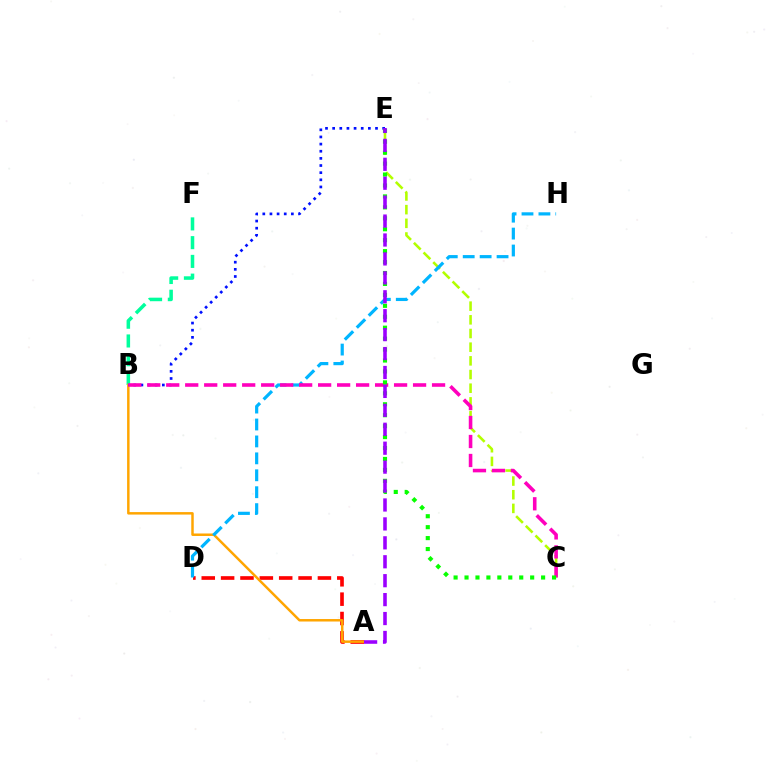{('A', 'D'): [{'color': '#ff0000', 'line_style': 'dashed', 'thickness': 2.63}], ('C', 'E'): [{'color': '#b3ff00', 'line_style': 'dashed', 'thickness': 1.86}, {'color': '#08ff00', 'line_style': 'dotted', 'thickness': 2.97}], ('B', 'F'): [{'color': '#00ff9d', 'line_style': 'dashed', 'thickness': 2.55}], ('A', 'B'): [{'color': '#ffa500', 'line_style': 'solid', 'thickness': 1.78}], ('B', 'E'): [{'color': '#0010ff', 'line_style': 'dotted', 'thickness': 1.94}], ('D', 'H'): [{'color': '#00b5ff', 'line_style': 'dashed', 'thickness': 2.3}], ('B', 'C'): [{'color': '#ff00bd', 'line_style': 'dashed', 'thickness': 2.58}], ('A', 'E'): [{'color': '#9b00ff', 'line_style': 'dashed', 'thickness': 2.57}]}